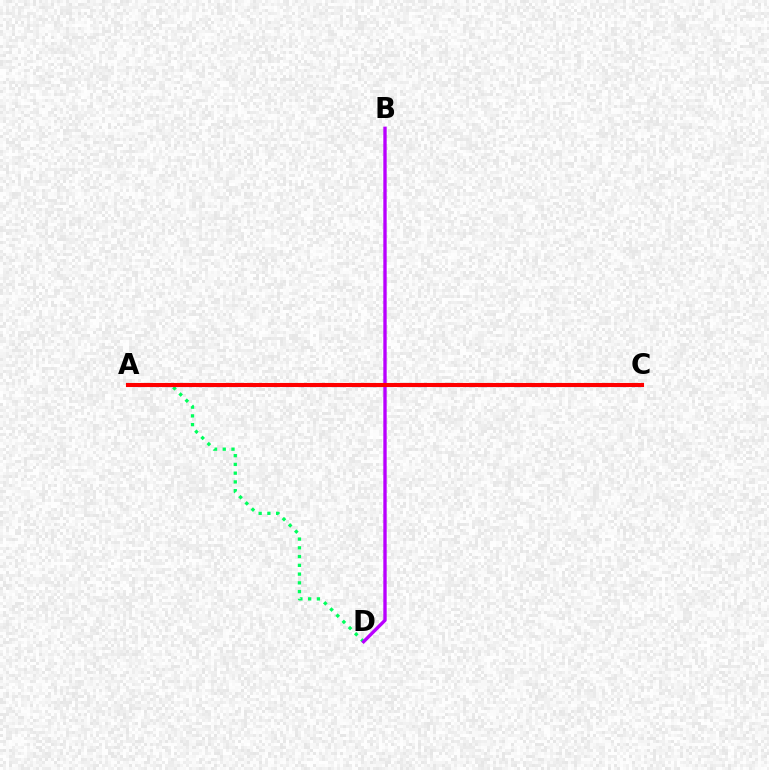{('A', 'D'): [{'color': '#00ff5c', 'line_style': 'dotted', 'thickness': 2.38}], ('A', 'C'): [{'color': '#0074ff', 'line_style': 'dashed', 'thickness': 2.25}, {'color': '#d1ff00', 'line_style': 'solid', 'thickness': 2.14}, {'color': '#ff0000', 'line_style': 'solid', 'thickness': 2.94}], ('B', 'D'): [{'color': '#b900ff', 'line_style': 'solid', 'thickness': 2.42}]}